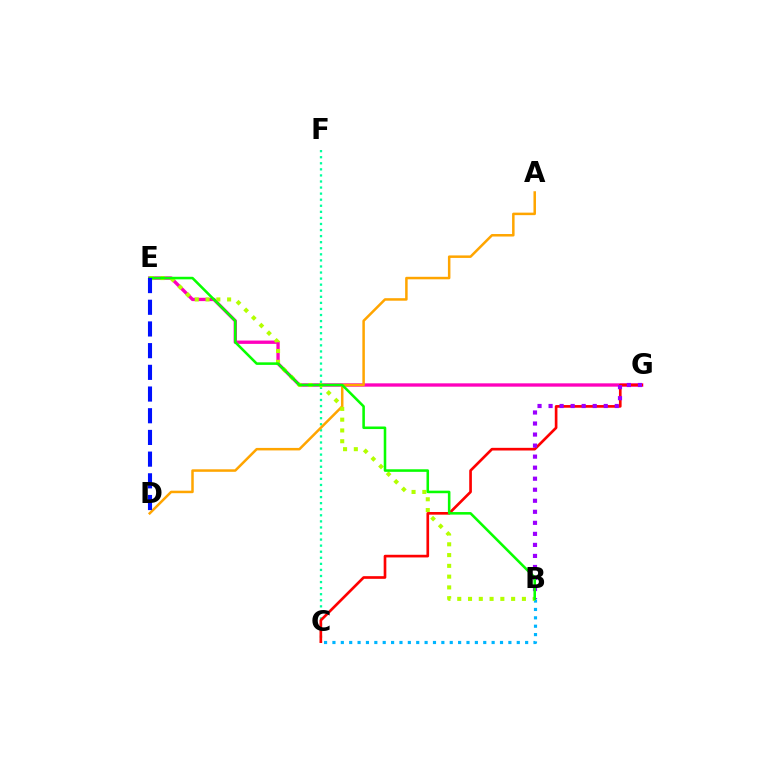{('C', 'F'): [{'color': '#00ff9d', 'line_style': 'dotted', 'thickness': 1.65}], ('E', 'G'): [{'color': '#ff00bd', 'line_style': 'solid', 'thickness': 2.4}], ('B', 'C'): [{'color': '#00b5ff', 'line_style': 'dotted', 'thickness': 2.28}], ('A', 'D'): [{'color': '#ffa500', 'line_style': 'solid', 'thickness': 1.81}], ('C', 'G'): [{'color': '#ff0000', 'line_style': 'solid', 'thickness': 1.92}], ('B', 'G'): [{'color': '#9b00ff', 'line_style': 'dotted', 'thickness': 3.0}], ('B', 'E'): [{'color': '#b3ff00', 'line_style': 'dotted', 'thickness': 2.93}, {'color': '#08ff00', 'line_style': 'solid', 'thickness': 1.84}], ('D', 'E'): [{'color': '#0010ff', 'line_style': 'dashed', 'thickness': 2.95}]}